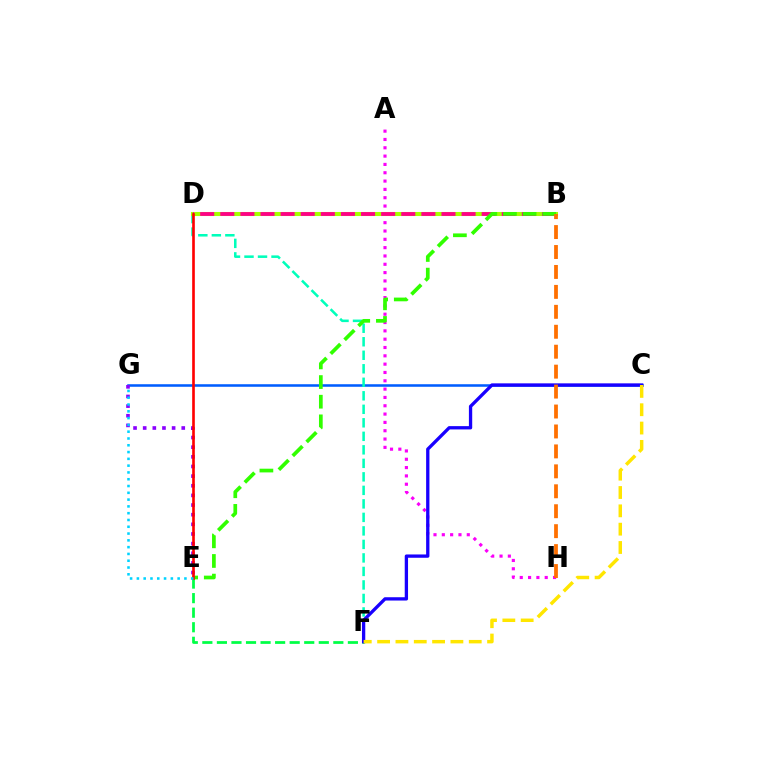{('C', 'G'): [{'color': '#005dff', 'line_style': 'solid', 'thickness': 1.83}], ('D', 'F'): [{'color': '#00ffbb', 'line_style': 'dashed', 'thickness': 1.84}], ('A', 'H'): [{'color': '#fa00f9', 'line_style': 'dotted', 'thickness': 2.26}], ('B', 'D'): [{'color': '#a2ff00', 'line_style': 'solid', 'thickness': 2.92}, {'color': '#ff0088', 'line_style': 'dashed', 'thickness': 2.73}], ('E', 'F'): [{'color': '#00ff45', 'line_style': 'dashed', 'thickness': 1.98}], ('E', 'G'): [{'color': '#8a00ff', 'line_style': 'dotted', 'thickness': 2.62}, {'color': '#00d3ff', 'line_style': 'dotted', 'thickness': 1.85}], ('B', 'E'): [{'color': '#31ff00', 'line_style': 'dashed', 'thickness': 2.67}], ('D', 'E'): [{'color': '#ff0000', 'line_style': 'solid', 'thickness': 1.9}], ('C', 'F'): [{'color': '#1900ff', 'line_style': 'solid', 'thickness': 2.38}, {'color': '#ffe600', 'line_style': 'dashed', 'thickness': 2.49}], ('B', 'H'): [{'color': '#ff7000', 'line_style': 'dashed', 'thickness': 2.71}]}